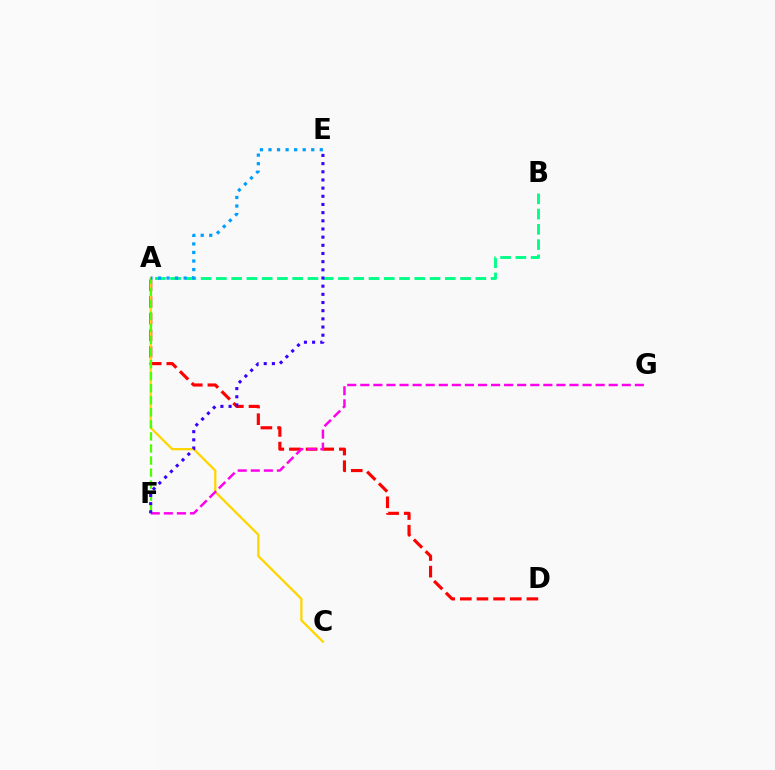{('A', 'B'): [{'color': '#00ff86', 'line_style': 'dashed', 'thickness': 2.07}], ('A', 'D'): [{'color': '#ff0000', 'line_style': 'dashed', 'thickness': 2.26}], ('A', 'C'): [{'color': '#ffd500', 'line_style': 'solid', 'thickness': 1.63}], ('A', 'F'): [{'color': '#4fff00', 'line_style': 'dashed', 'thickness': 1.64}], ('F', 'G'): [{'color': '#ff00ed', 'line_style': 'dashed', 'thickness': 1.78}], ('E', 'F'): [{'color': '#3700ff', 'line_style': 'dotted', 'thickness': 2.22}], ('A', 'E'): [{'color': '#009eff', 'line_style': 'dotted', 'thickness': 2.32}]}